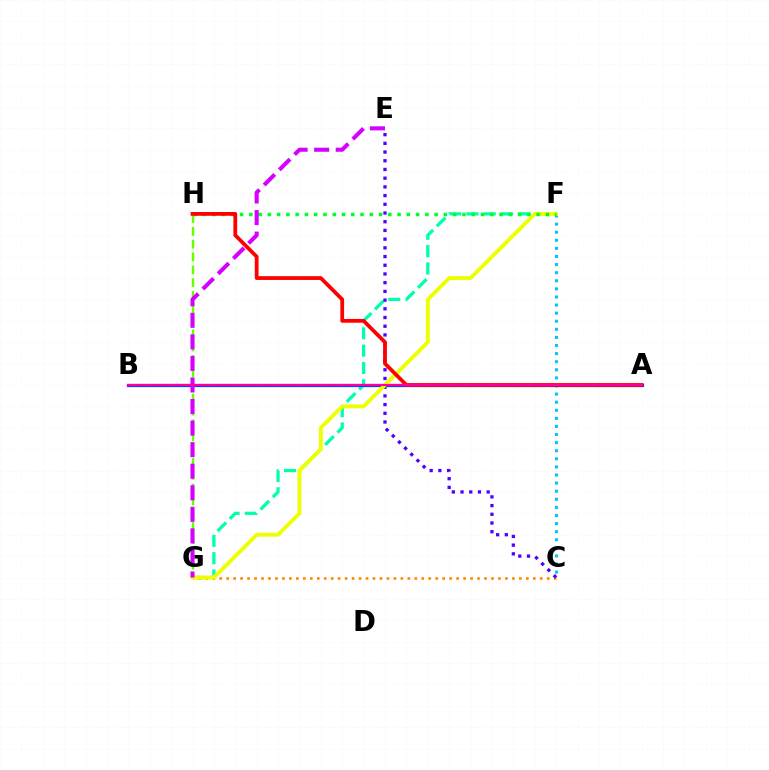{('C', 'F'): [{'color': '#00c7ff', 'line_style': 'dotted', 'thickness': 2.2}], ('F', 'G'): [{'color': '#00ffaf', 'line_style': 'dashed', 'thickness': 2.35}, {'color': '#eeff00', 'line_style': 'solid', 'thickness': 2.79}], ('C', 'G'): [{'color': '#ff8800', 'line_style': 'dotted', 'thickness': 1.89}], ('A', 'B'): [{'color': '#003fff', 'line_style': 'solid', 'thickness': 2.3}, {'color': '#ff00a0', 'line_style': 'solid', 'thickness': 1.56}], ('C', 'E'): [{'color': '#4f00ff', 'line_style': 'dotted', 'thickness': 2.37}], ('G', 'H'): [{'color': '#66ff00', 'line_style': 'dashed', 'thickness': 1.74}], ('F', 'H'): [{'color': '#00ff27', 'line_style': 'dotted', 'thickness': 2.52}], ('A', 'H'): [{'color': '#ff0000', 'line_style': 'solid', 'thickness': 2.72}], ('E', 'G'): [{'color': '#d600ff', 'line_style': 'dashed', 'thickness': 2.93}]}